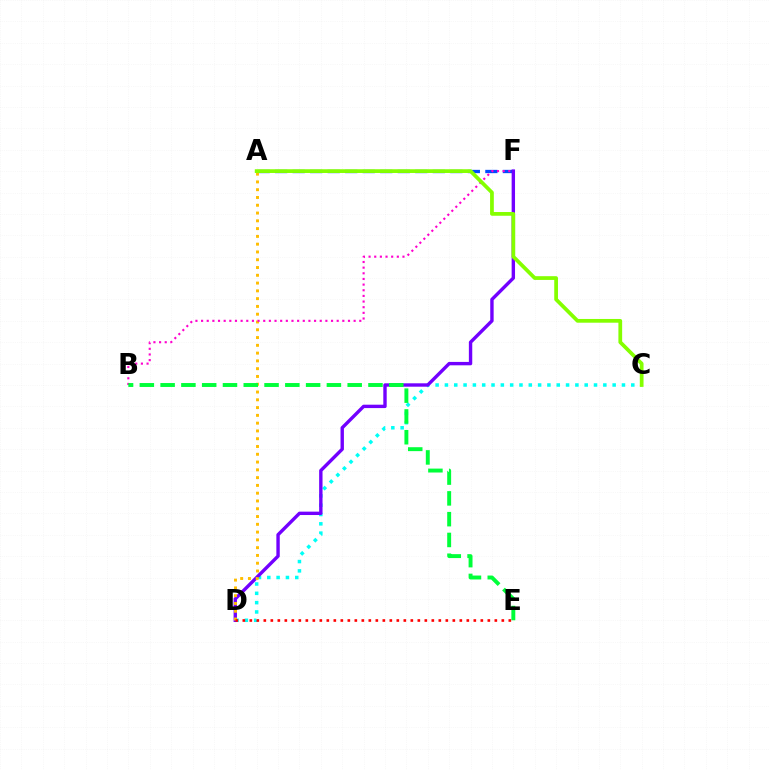{('C', 'D'): [{'color': '#00fff6', 'line_style': 'dotted', 'thickness': 2.53}], ('A', 'F'): [{'color': '#004bff', 'line_style': 'dashed', 'thickness': 2.38}], ('D', 'F'): [{'color': '#7200ff', 'line_style': 'solid', 'thickness': 2.44}], ('A', 'D'): [{'color': '#ffbd00', 'line_style': 'dotted', 'thickness': 2.11}], ('D', 'E'): [{'color': '#ff0000', 'line_style': 'dotted', 'thickness': 1.9}], ('B', 'F'): [{'color': '#ff00cf', 'line_style': 'dotted', 'thickness': 1.54}], ('A', 'C'): [{'color': '#84ff00', 'line_style': 'solid', 'thickness': 2.69}], ('B', 'E'): [{'color': '#00ff39', 'line_style': 'dashed', 'thickness': 2.82}]}